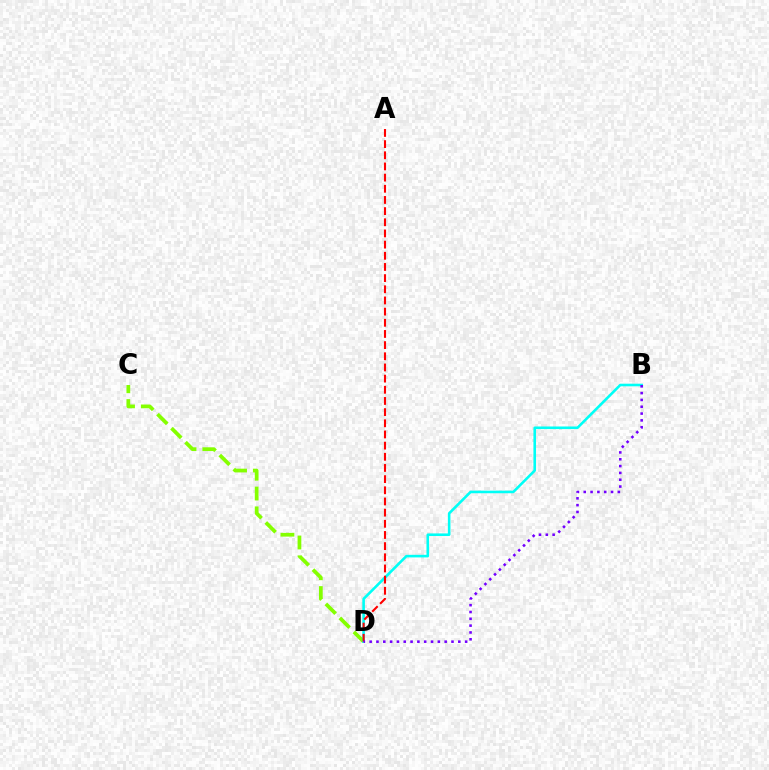{('C', 'D'): [{'color': '#84ff00', 'line_style': 'dashed', 'thickness': 2.69}], ('B', 'D'): [{'color': '#00fff6', 'line_style': 'solid', 'thickness': 1.87}, {'color': '#7200ff', 'line_style': 'dotted', 'thickness': 1.85}], ('A', 'D'): [{'color': '#ff0000', 'line_style': 'dashed', 'thickness': 1.52}]}